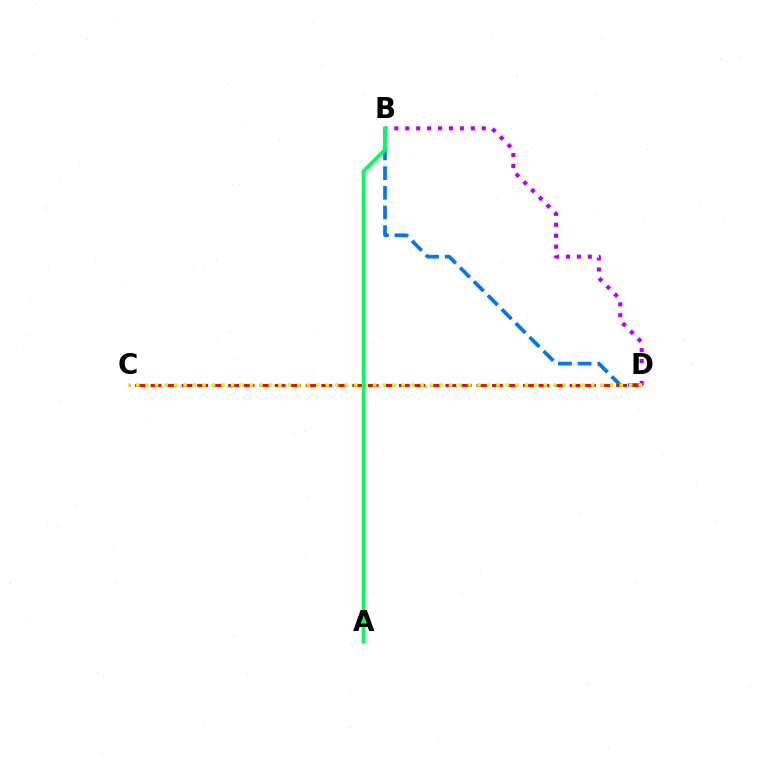{('B', 'D'): [{'color': '#b900ff', 'line_style': 'dotted', 'thickness': 2.97}, {'color': '#0074ff', 'line_style': 'dashed', 'thickness': 2.67}], ('C', 'D'): [{'color': '#ff0000', 'line_style': 'dashed', 'thickness': 2.11}, {'color': '#d1ff00', 'line_style': 'dotted', 'thickness': 2.58}], ('A', 'B'): [{'color': '#00ff5c', 'line_style': 'solid', 'thickness': 2.73}]}